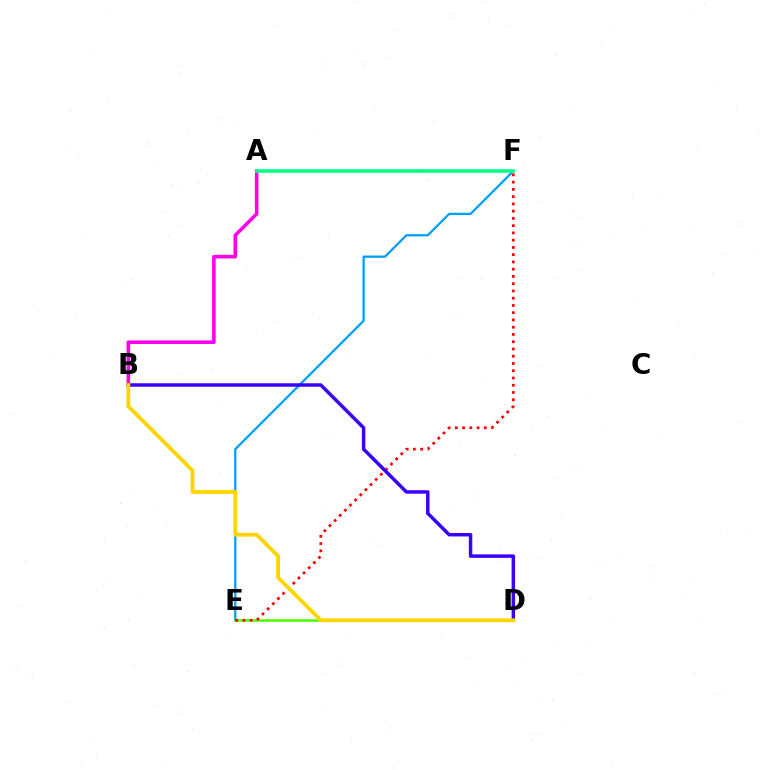{('E', 'F'): [{'color': '#009eff', 'line_style': 'solid', 'thickness': 1.63}, {'color': '#ff0000', 'line_style': 'dotted', 'thickness': 1.97}], ('A', 'B'): [{'color': '#ff00ed', 'line_style': 'solid', 'thickness': 2.58}], ('D', 'E'): [{'color': '#4fff00', 'line_style': 'solid', 'thickness': 1.84}], ('A', 'F'): [{'color': '#00ff86', 'line_style': 'solid', 'thickness': 2.56}], ('B', 'D'): [{'color': '#3700ff', 'line_style': 'solid', 'thickness': 2.49}, {'color': '#ffd500', 'line_style': 'solid', 'thickness': 2.75}]}